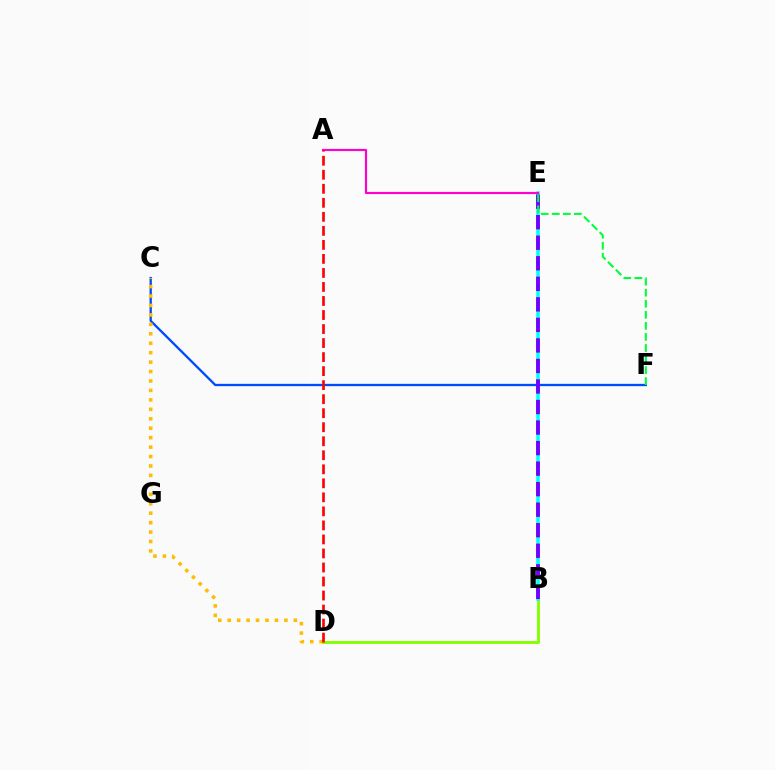{('C', 'F'): [{'color': '#004bff', 'line_style': 'solid', 'thickness': 1.67}], ('B', 'D'): [{'color': '#84ff00', 'line_style': 'solid', 'thickness': 2.08}], ('B', 'E'): [{'color': '#00fff6', 'line_style': 'solid', 'thickness': 2.53}, {'color': '#7200ff', 'line_style': 'dashed', 'thickness': 2.79}], ('C', 'D'): [{'color': '#ffbd00', 'line_style': 'dotted', 'thickness': 2.57}], ('A', 'E'): [{'color': '#ff00cf', 'line_style': 'solid', 'thickness': 1.55}], ('E', 'F'): [{'color': '#00ff39', 'line_style': 'dashed', 'thickness': 1.5}], ('A', 'D'): [{'color': '#ff0000', 'line_style': 'dashed', 'thickness': 1.91}]}